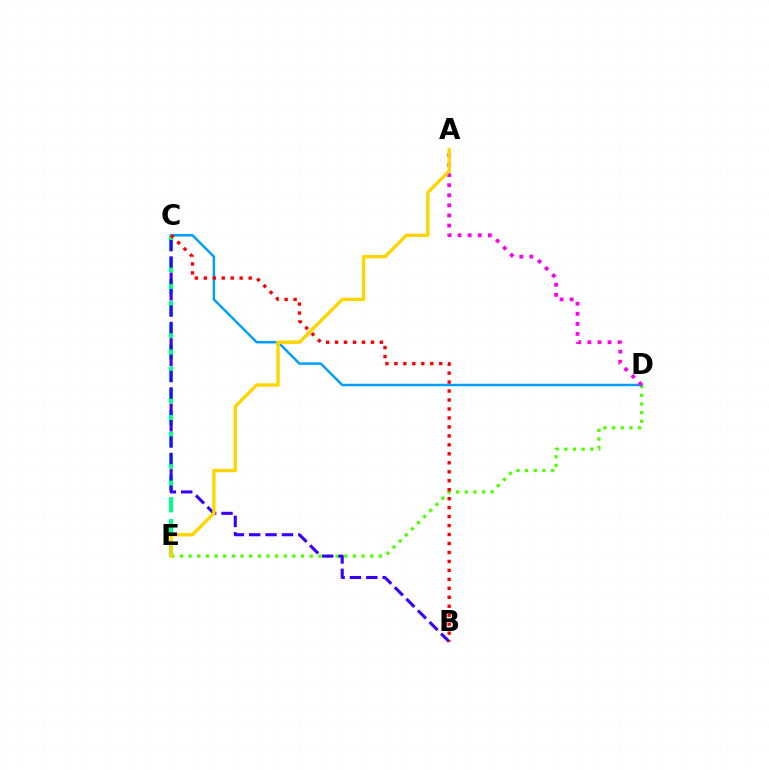{('D', 'E'): [{'color': '#4fff00', 'line_style': 'dotted', 'thickness': 2.35}], ('C', 'D'): [{'color': '#009eff', 'line_style': 'solid', 'thickness': 1.78}], ('C', 'E'): [{'color': '#00ff86', 'line_style': 'dashed', 'thickness': 2.96}], ('B', 'C'): [{'color': '#3700ff', 'line_style': 'dashed', 'thickness': 2.22}, {'color': '#ff0000', 'line_style': 'dotted', 'thickness': 2.44}], ('A', 'D'): [{'color': '#ff00ed', 'line_style': 'dotted', 'thickness': 2.74}], ('A', 'E'): [{'color': '#ffd500', 'line_style': 'solid', 'thickness': 2.43}]}